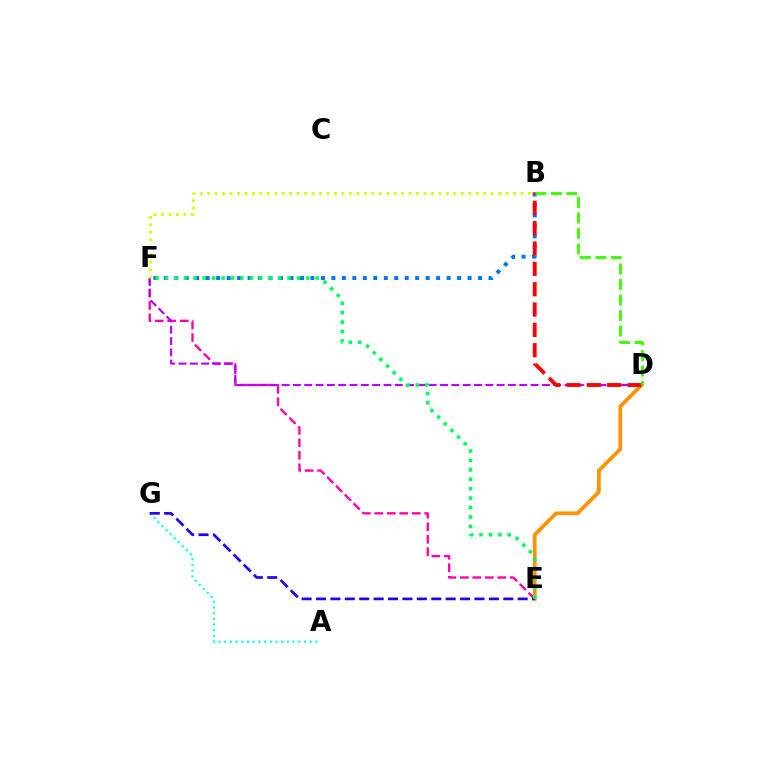{('E', 'F'): [{'color': '#ff00ac', 'line_style': 'dashed', 'thickness': 1.7}, {'color': '#00ff5c', 'line_style': 'dotted', 'thickness': 2.56}], ('A', 'G'): [{'color': '#00fff6', 'line_style': 'dotted', 'thickness': 1.55}], ('D', 'F'): [{'color': '#b900ff', 'line_style': 'dashed', 'thickness': 1.54}], ('D', 'E'): [{'color': '#ff9400', 'line_style': 'solid', 'thickness': 2.72}], ('E', 'G'): [{'color': '#2500ff', 'line_style': 'dashed', 'thickness': 1.96}], ('B', 'F'): [{'color': '#0074ff', 'line_style': 'dotted', 'thickness': 2.85}, {'color': '#d1ff00', 'line_style': 'dotted', 'thickness': 2.03}], ('B', 'D'): [{'color': '#ff0000', 'line_style': 'dashed', 'thickness': 2.76}, {'color': '#3dff00', 'line_style': 'dashed', 'thickness': 2.11}]}